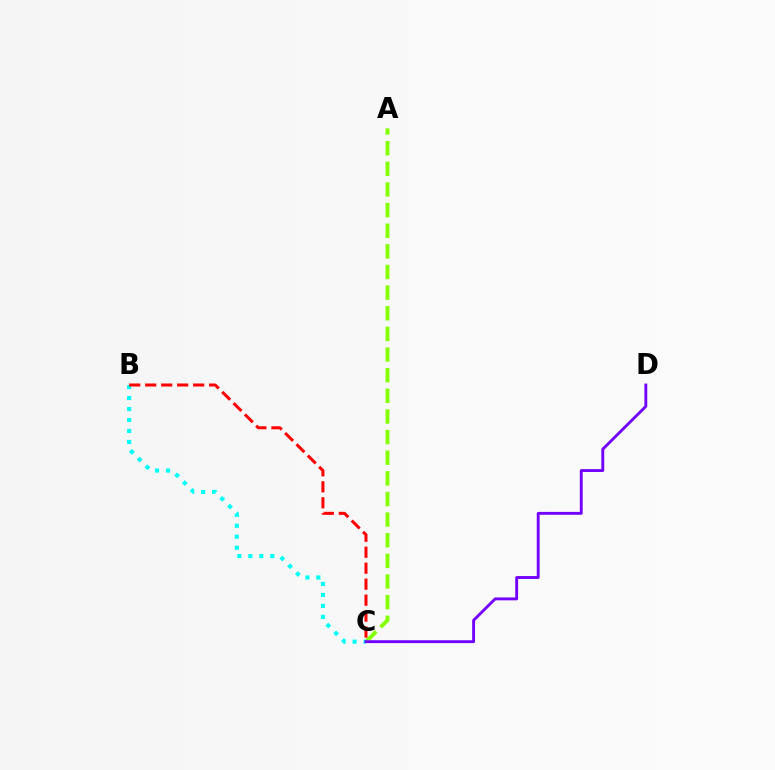{('A', 'C'): [{'color': '#84ff00', 'line_style': 'dashed', 'thickness': 2.8}], ('B', 'C'): [{'color': '#00fff6', 'line_style': 'dotted', 'thickness': 2.98}, {'color': '#ff0000', 'line_style': 'dashed', 'thickness': 2.17}], ('C', 'D'): [{'color': '#7200ff', 'line_style': 'solid', 'thickness': 2.07}]}